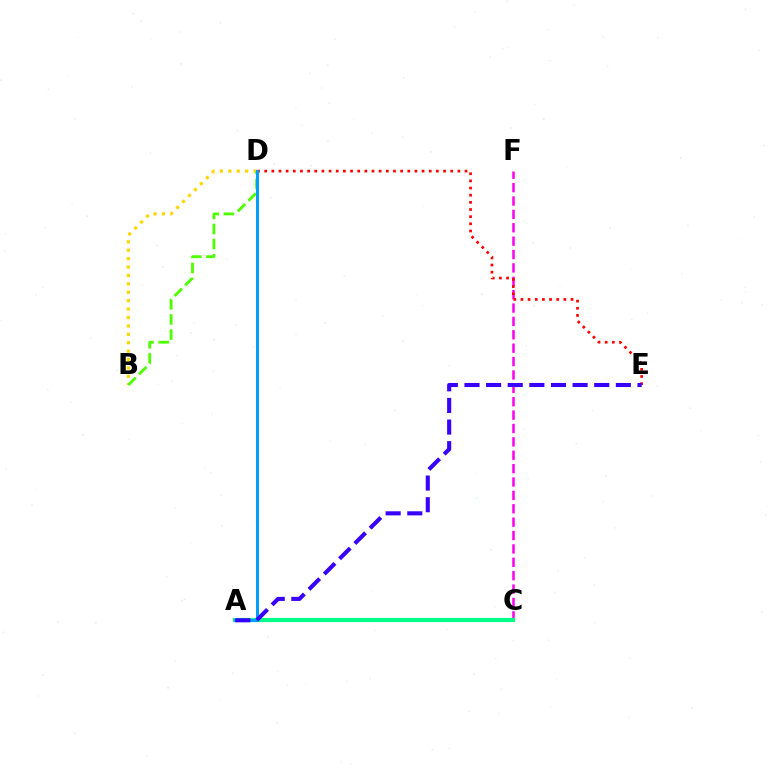{('C', 'F'): [{'color': '#ff00ed', 'line_style': 'dashed', 'thickness': 1.82}], ('B', 'D'): [{'color': '#ffd500', 'line_style': 'dotted', 'thickness': 2.29}, {'color': '#4fff00', 'line_style': 'dashed', 'thickness': 2.05}], ('A', 'C'): [{'color': '#00ff86', 'line_style': 'solid', 'thickness': 2.98}], ('D', 'E'): [{'color': '#ff0000', 'line_style': 'dotted', 'thickness': 1.94}], ('A', 'D'): [{'color': '#009eff', 'line_style': 'solid', 'thickness': 2.18}], ('A', 'E'): [{'color': '#3700ff', 'line_style': 'dashed', 'thickness': 2.94}]}